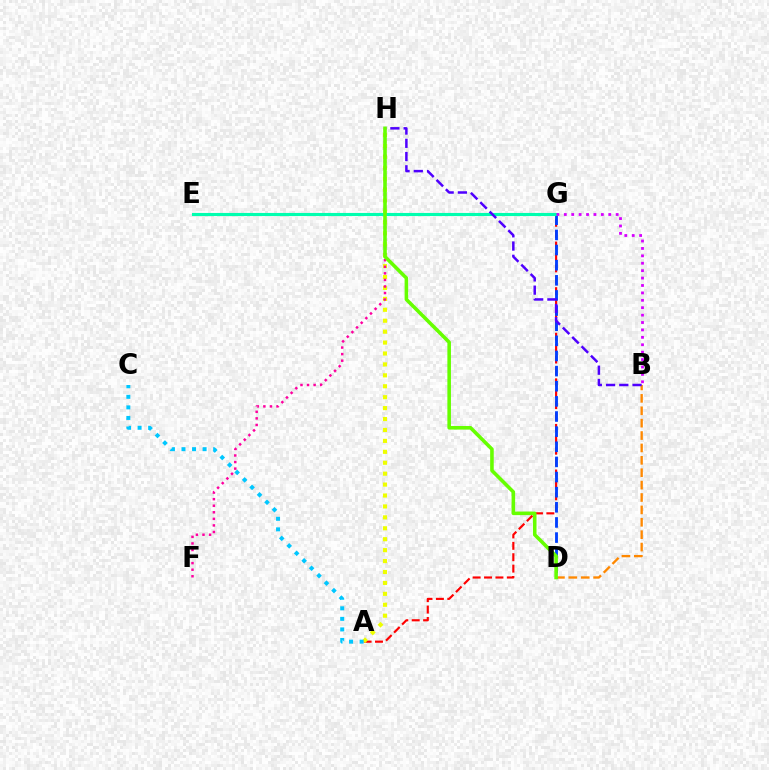{('B', 'D'): [{'color': '#ff8800', 'line_style': 'dashed', 'thickness': 1.68}], ('E', 'G'): [{'color': '#00ff27', 'line_style': 'dashed', 'thickness': 2.08}, {'color': '#00ffaf', 'line_style': 'solid', 'thickness': 2.24}], ('A', 'G'): [{'color': '#ff0000', 'line_style': 'dashed', 'thickness': 1.55}], ('D', 'G'): [{'color': '#003fff', 'line_style': 'dashed', 'thickness': 2.06}], ('A', 'H'): [{'color': '#eeff00', 'line_style': 'dotted', 'thickness': 2.97}], ('F', 'H'): [{'color': '#ff00a0', 'line_style': 'dotted', 'thickness': 1.78}], ('B', 'H'): [{'color': '#4f00ff', 'line_style': 'dashed', 'thickness': 1.8}], ('B', 'G'): [{'color': '#d600ff', 'line_style': 'dotted', 'thickness': 2.01}], ('D', 'H'): [{'color': '#66ff00', 'line_style': 'solid', 'thickness': 2.57}], ('A', 'C'): [{'color': '#00c7ff', 'line_style': 'dotted', 'thickness': 2.87}]}